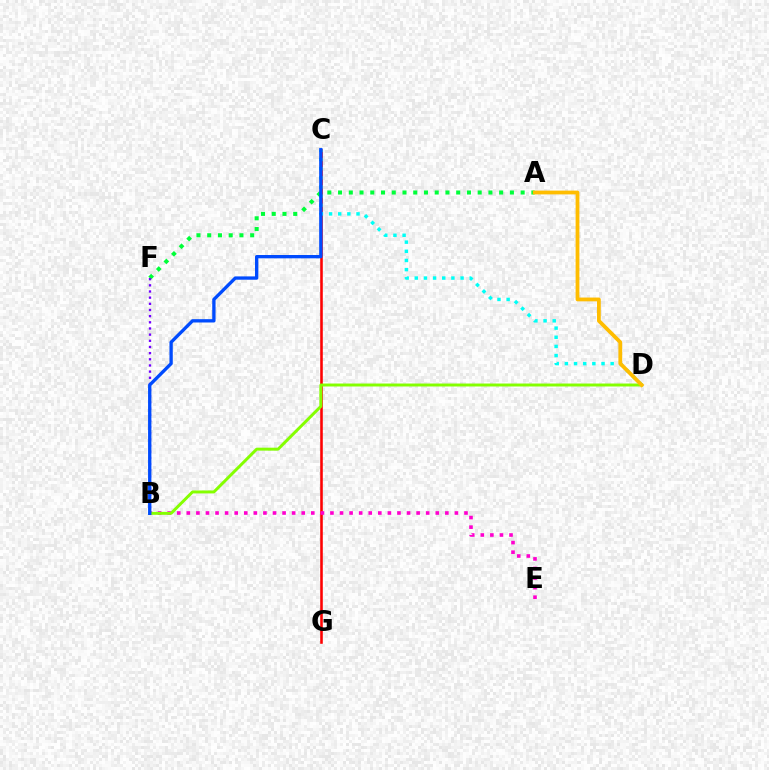{('C', 'G'): [{'color': '#ff0000', 'line_style': 'solid', 'thickness': 1.86}], ('B', 'E'): [{'color': '#ff00cf', 'line_style': 'dotted', 'thickness': 2.6}], ('C', 'D'): [{'color': '#00fff6', 'line_style': 'dotted', 'thickness': 2.49}], ('B', 'D'): [{'color': '#84ff00', 'line_style': 'solid', 'thickness': 2.13}], ('A', 'F'): [{'color': '#00ff39', 'line_style': 'dotted', 'thickness': 2.92}], ('B', 'F'): [{'color': '#7200ff', 'line_style': 'dotted', 'thickness': 1.67}], ('B', 'C'): [{'color': '#004bff', 'line_style': 'solid', 'thickness': 2.39}], ('A', 'D'): [{'color': '#ffbd00', 'line_style': 'solid', 'thickness': 2.72}]}